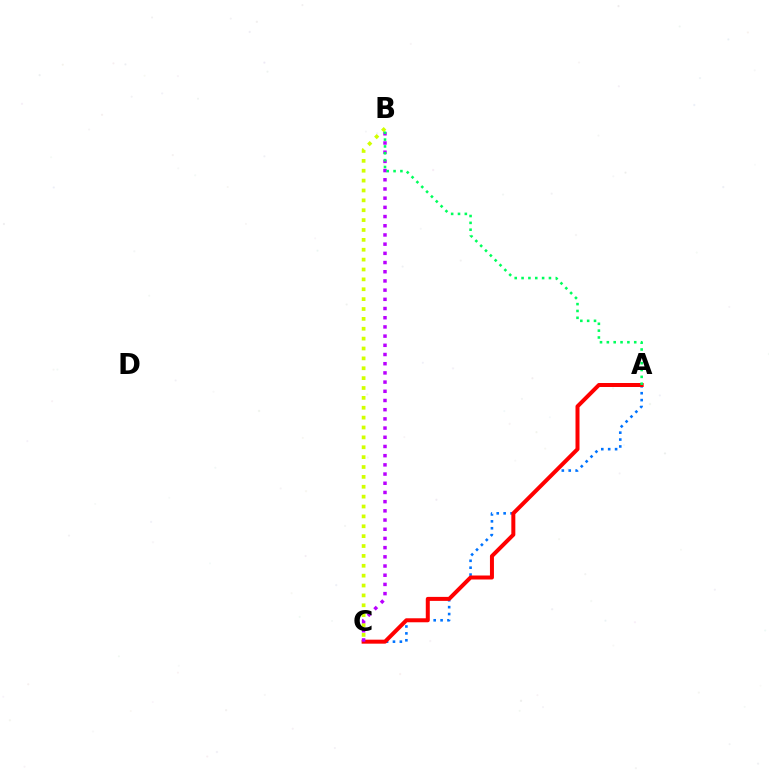{('B', 'C'): [{'color': '#d1ff00', 'line_style': 'dotted', 'thickness': 2.68}, {'color': '#b900ff', 'line_style': 'dotted', 'thickness': 2.5}], ('A', 'C'): [{'color': '#0074ff', 'line_style': 'dotted', 'thickness': 1.88}, {'color': '#ff0000', 'line_style': 'solid', 'thickness': 2.88}], ('A', 'B'): [{'color': '#00ff5c', 'line_style': 'dotted', 'thickness': 1.86}]}